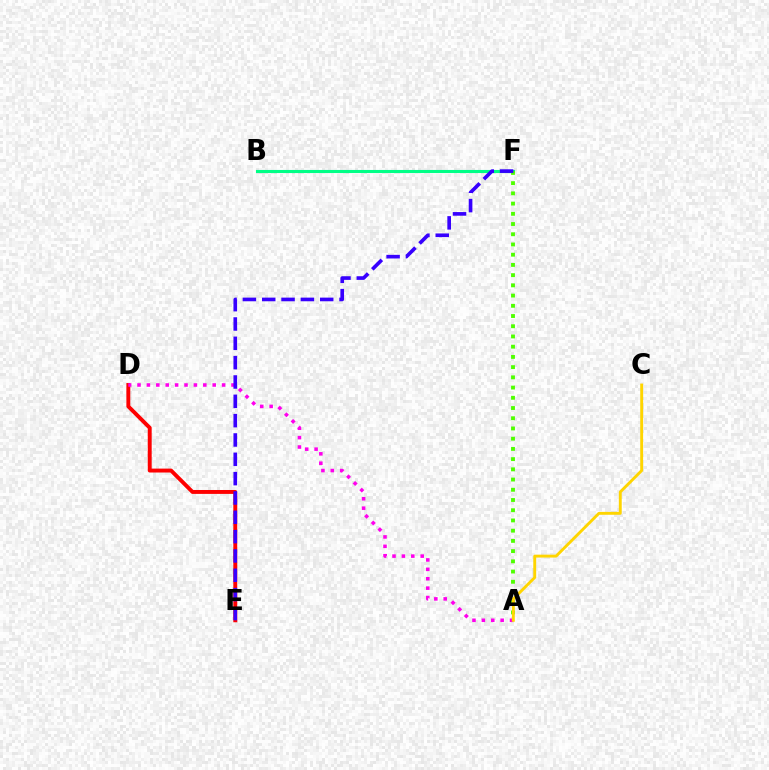{('D', 'E'): [{'color': '#ff0000', 'line_style': 'solid', 'thickness': 2.82}], ('B', 'F'): [{'color': '#009eff', 'line_style': 'solid', 'thickness': 2.18}, {'color': '#00ff86', 'line_style': 'solid', 'thickness': 2.21}], ('A', 'D'): [{'color': '#ff00ed', 'line_style': 'dotted', 'thickness': 2.55}], ('A', 'F'): [{'color': '#4fff00', 'line_style': 'dotted', 'thickness': 2.78}], ('E', 'F'): [{'color': '#3700ff', 'line_style': 'dashed', 'thickness': 2.63}], ('A', 'C'): [{'color': '#ffd500', 'line_style': 'solid', 'thickness': 2.08}]}